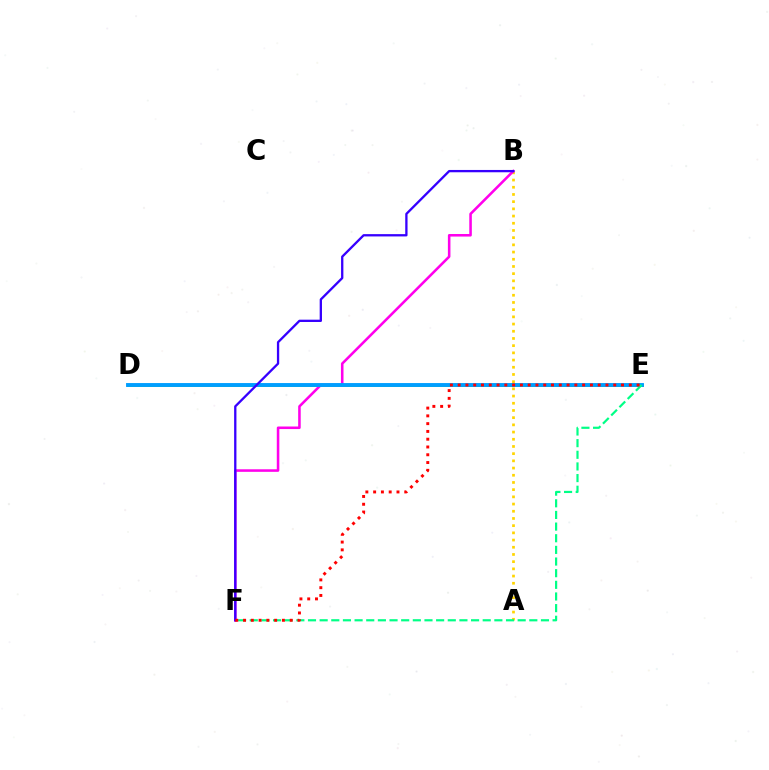{('D', 'E'): [{'color': '#4fff00', 'line_style': 'solid', 'thickness': 2.09}, {'color': '#009eff', 'line_style': 'solid', 'thickness': 2.8}], ('A', 'B'): [{'color': '#ffd500', 'line_style': 'dotted', 'thickness': 1.96}], ('B', 'F'): [{'color': '#ff00ed', 'line_style': 'solid', 'thickness': 1.84}, {'color': '#3700ff', 'line_style': 'solid', 'thickness': 1.66}], ('E', 'F'): [{'color': '#00ff86', 'line_style': 'dashed', 'thickness': 1.58}, {'color': '#ff0000', 'line_style': 'dotted', 'thickness': 2.11}]}